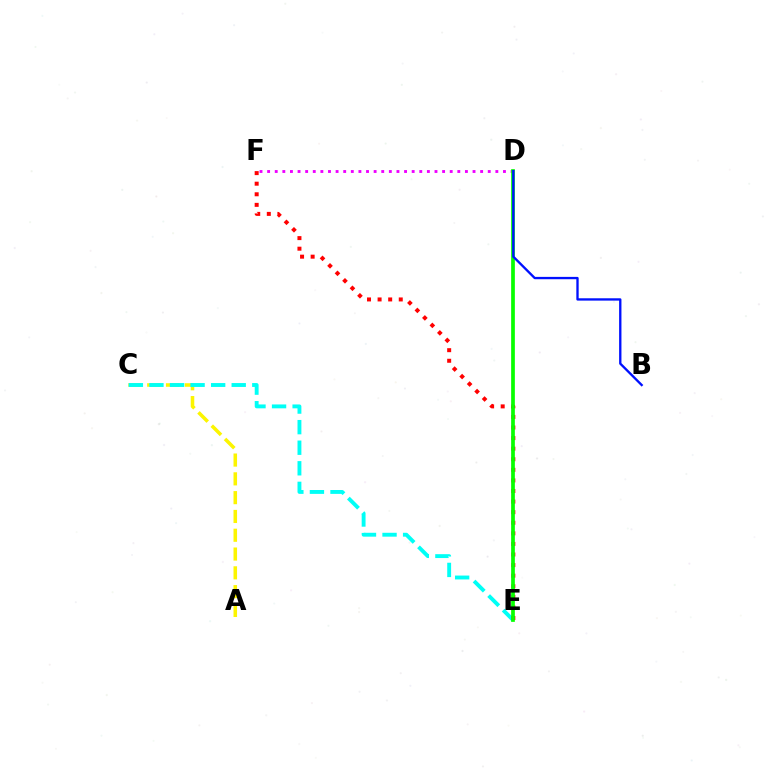{('A', 'C'): [{'color': '#fcf500', 'line_style': 'dashed', 'thickness': 2.55}], ('C', 'E'): [{'color': '#00fff6', 'line_style': 'dashed', 'thickness': 2.79}], ('E', 'F'): [{'color': '#ff0000', 'line_style': 'dotted', 'thickness': 2.88}], ('D', 'F'): [{'color': '#ee00ff', 'line_style': 'dotted', 'thickness': 2.07}], ('D', 'E'): [{'color': '#08ff00', 'line_style': 'solid', 'thickness': 2.67}], ('B', 'D'): [{'color': '#0010ff', 'line_style': 'solid', 'thickness': 1.68}]}